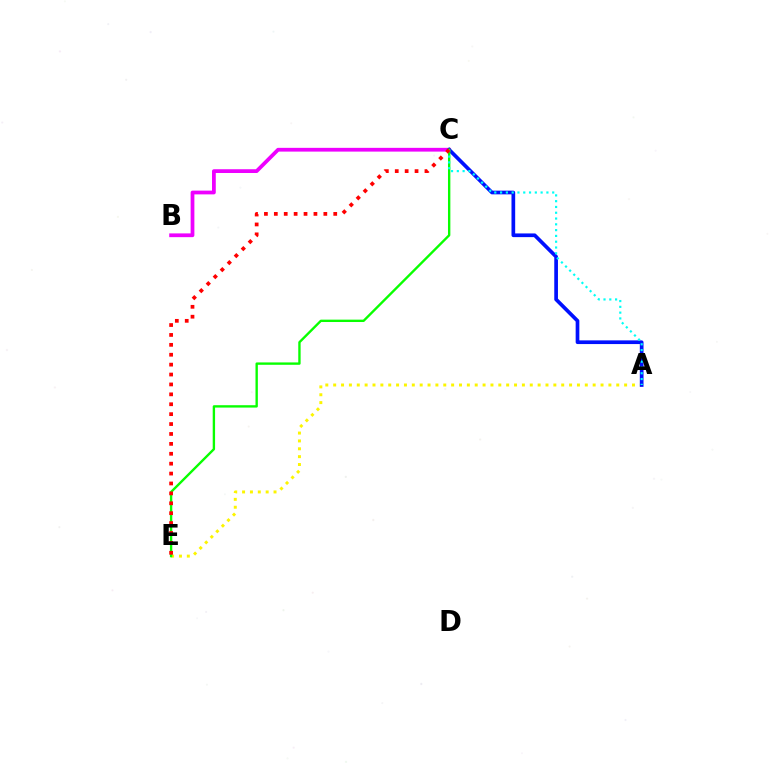{('A', 'E'): [{'color': '#fcf500', 'line_style': 'dotted', 'thickness': 2.14}], ('B', 'C'): [{'color': '#ee00ff', 'line_style': 'solid', 'thickness': 2.71}], ('A', 'C'): [{'color': '#0010ff', 'line_style': 'solid', 'thickness': 2.66}, {'color': '#00fff6', 'line_style': 'dotted', 'thickness': 1.57}], ('C', 'E'): [{'color': '#08ff00', 'line_style': 'solid', 'thickness': 1.7}, {'color': '#ff0000', 'line_style': 'dotted', 'thickness': 2.69}]}